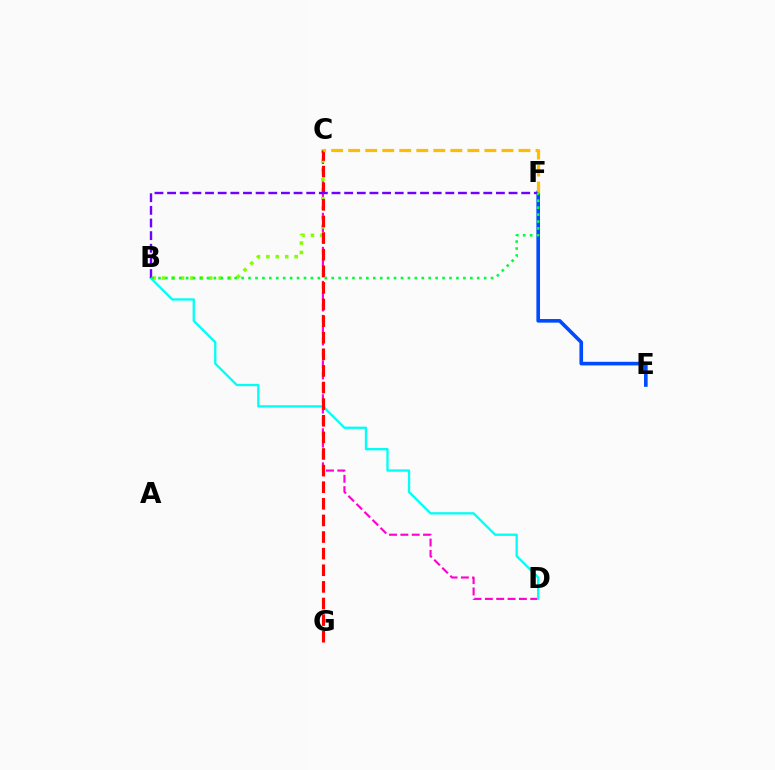{('E', 'F'): [{'color': '#004bff', 'line_style': 'solid', 'thickness': 2.61}], ('C', 'D'): [{'color': '#ff00cf', 'line_style': 'dashed', 'thickness': 1.54}], ('B', 'D'): [{'color': '#00fff6', 'line_style': 'solid', 'thickness': 1.67}], ('B', 'C'): [{'color': '#84ff00', 'line_style': 'dotted', 'thickness': 2.56}], ('C', 'G'): [{'color': '#ff0000', 'line_style': 'dashed', 'thickness': 2.26}], ('C', 'F'): [{'color': '#ffbd00', 'line_style': 'dashed', 'thickness': 2.31}], ('B', 'F'): [{'color': '#7200ff', 'line_style': 'dashed', 'thickness': 1.72}, {'color': '#00ff39', 'line_style': 'dotted', 'thickness': 1.88}]}